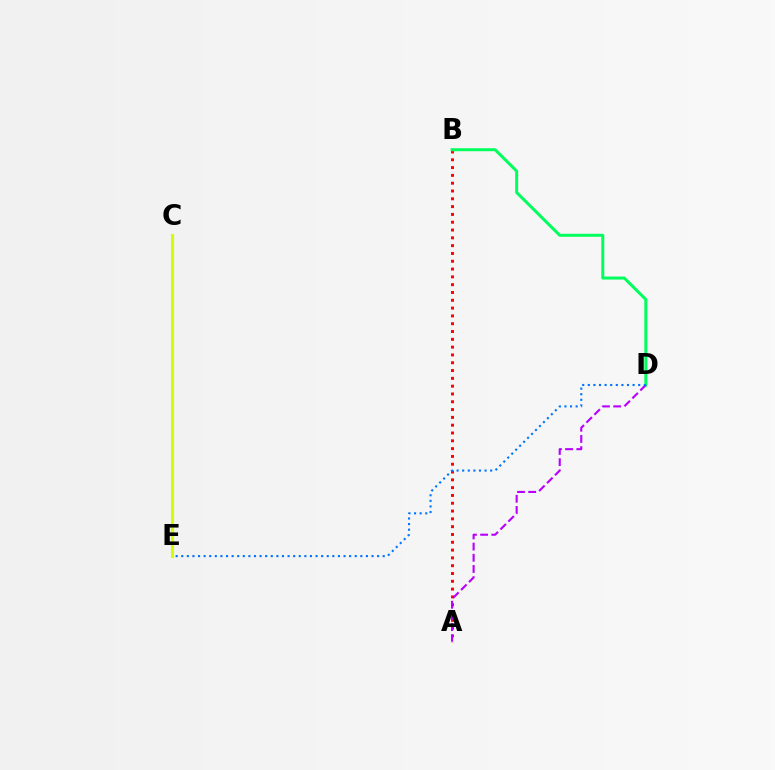{('C', 'E'): [{'color': '#d1ff00', 'line_style': 'solid', 'thickness': 2.24}], ('A', 'B'): [{'color': '#ff0000', 'line_style': 'dotted', 'thickness': 2.12}], ('B', 'D'): [{'color': '#00ff5c', 'line_style': 'solid', 'thickness': 2.15}], ('A', 'D'): [{'color': '#b900ff', 'line_style': 'dashed', 'thickness': 1.52}], ('D', 'E'): [{'color': '#0074ff', 'line_style': 'dotted', 'thickness': 1.52}]}